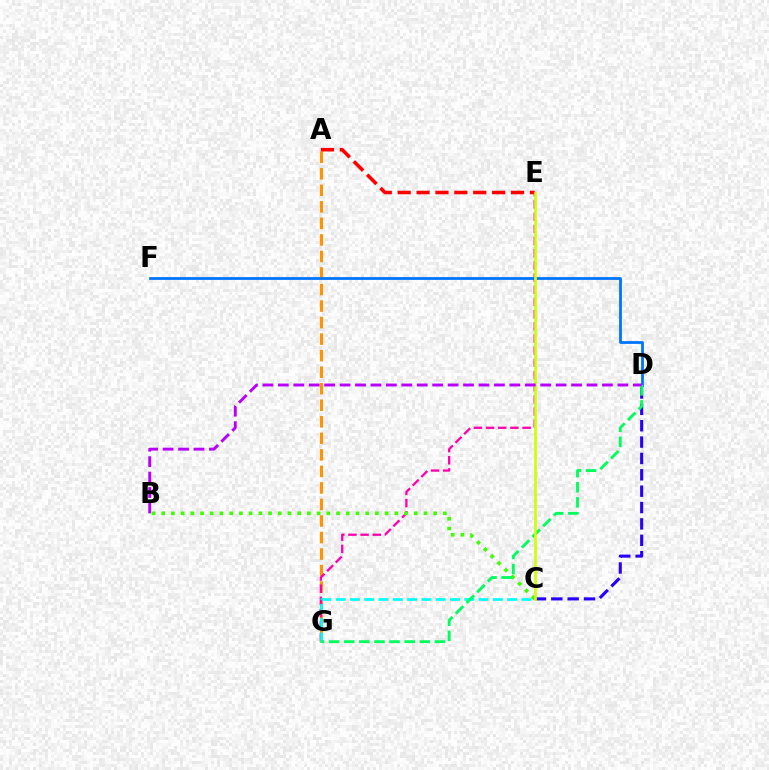{('A', 'G'): [{'color': '#ff9400', 'line_style': 'dashed', 'thickness': 2.25}], ('A', 'E'): [{'color': '#ff0000', 'line_style': 'dashed', 'thickness': 2.57}], ('E', 'G'): [{'color': '#ff00ac', 'line_style': 'dashed', 'thickness': 1.65}], ('C', 'D'): [{'color': '#2500ff', 'line_style': 'dashed', 'thickness': 2.22}], ('C', 'G'): [{'color': '#00fff6', 'line_style': 'dashed', 'thickness': 1.94}], ('D', 'F'): [{'color': '#0074ff', 'line_style': 'solid', 'thickness': 2.0}], ('B', 'C'): [{'color': '#3dff00', 'line_style': 'dotted', 'thickness': 2.64}], ('D', 'G'): [{'color': '#00ff5c', 'line_style': 'dashed', 'thickness': 2.05}], ('C', 'E'): [{'color': '#d1ff00', 'line_style': 'solid', 'thickness': 1.93}], ('B', 'D'): [{'color': '#b900ff', 'line_style': 'dashed', 'thickness': 2.1}]}